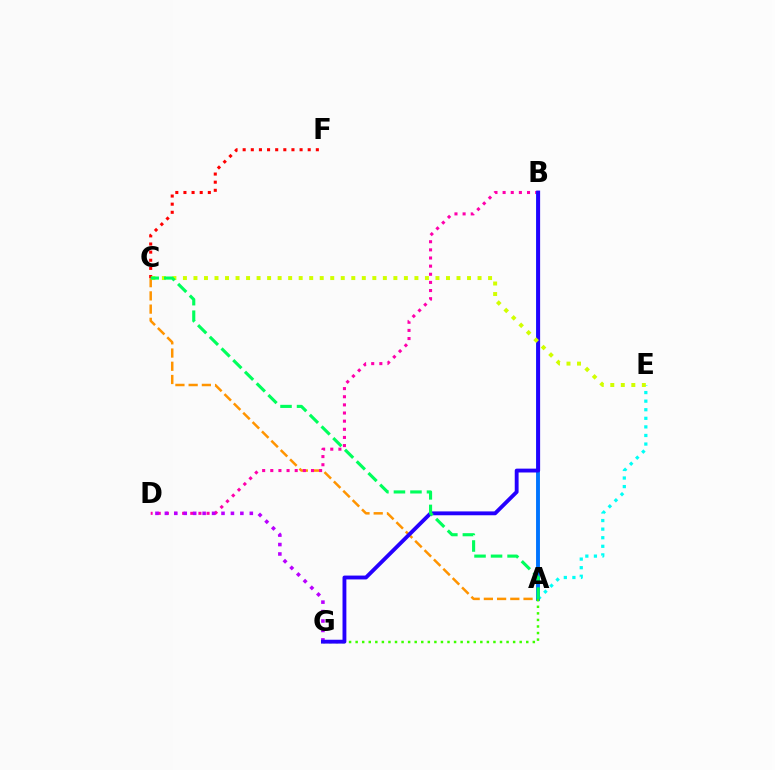{('A', 'C'): [{'color': '#ff9400', 'line_style': 'dashed', 'thickness': 1.8}, {'color': '#00ff5c', 'line_style': 'dashed', 'thickness': 2.24}], ('A', 'E'): [{'color': '#00fff6', 'line_style': 'dotted', 'thickness': 2.33}], ('B', 'D'): [{'color': '#ff00ac', 'line_style': 'dotted', 'thickness': 2.21}], ('D', 'G'): [{'color': '#b900ff', 'line_style': 'dotted', 'thickness': 2.56}], ('A', 'B'): [{'color': '#0074ff', 'line_style': 'solid', 'thickness': 2.8}], ('A', 'G'): [{'color': '#3dff00', 'line_style': 'dotted', 'thickness': 1.78}], ('B', 'G'): [{'color': '#2500ff', 'line_style': 'solid', 'thickness': 2.78}], ('C', 'F'): [{'color': '#ff0000', 'line_style': 'dotted', 'thickness': 2.21}], ('C', 'E'): [{'color': '#d1ff00', 'line_style': 'dotted', 'thickness': 2.86}]}